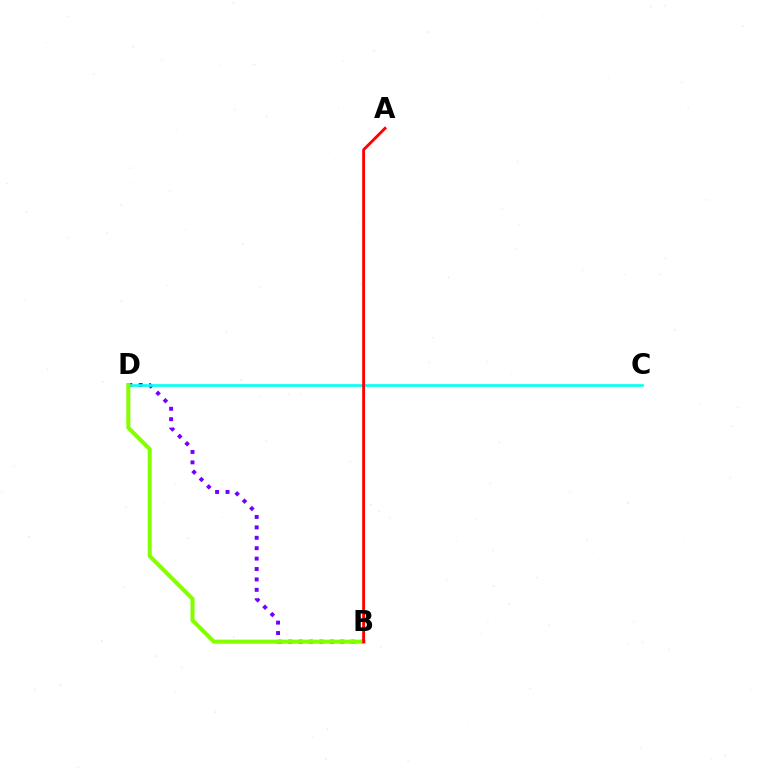{('B', 'D'): [{'color': '#7200ff', 'line_style': 'dotted', 'thickness': 2.83}, {'color': '#84ff00', 'line_style': 'solid', 'thickness': 2.91}], ('C', 'D'): [{'color': '#00fff6', 'line_style': 'solid', 'thickness': 1.9}], ('A', 'B'): [{'color': '#ff0000', 'line_style': 'solid', 'thickness': 2.06}]}